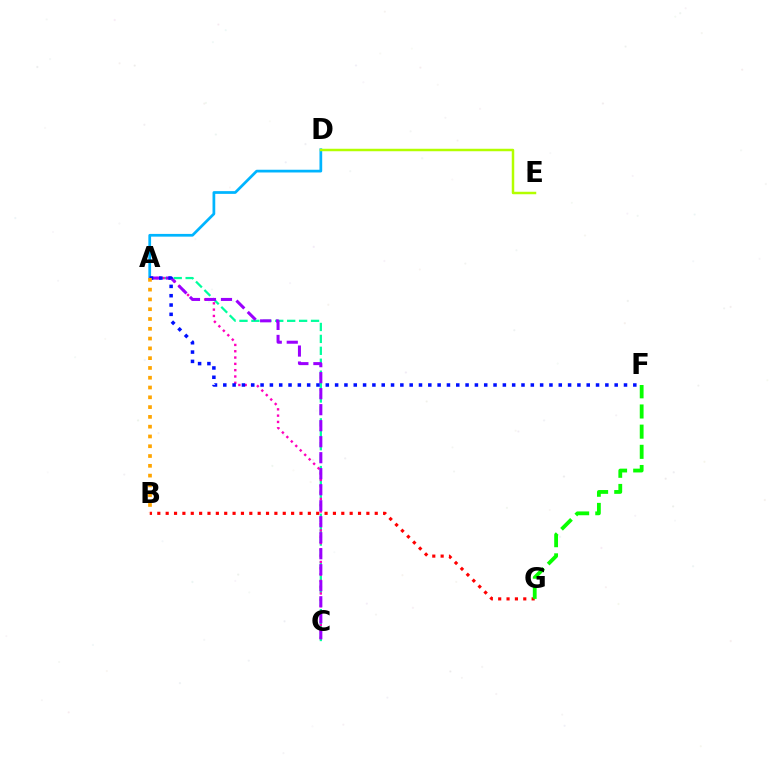{('A', 'D'): [{'color': '#00b5ff', 'line_style': 'solid', 'thickness': 1.97}], ('B', 'G'): [{'color': '#ff0000', 'line_style': 'dotted', 'thickness': 2.27}], ('A', 'C'): [{'color': '#00ff9d', 'line_style': 'dashed', 'thickness': 1.62}, {'color': '#ff00bd', 'line_style': 'dotted', 'thickness': 1.71}, {'color': '#9b00ff', 'line_style': 'dashed', 'thickness': 2.17}], ('A', 'F'): [{'color': '#0010ff', 'line_style': 'dotted', 'thickness': 2.53}], ('A', 'B'): [{'color': '#ffa500', 'line_style': 'dotted', 'thickness': 2.66}], ('D', 'E'): [{'color': '#b3ff00', 'line_style': 'solid', 'thickness': 1.79}], ('F', 'G'): [{'color': '#08ff00', 'line_style': 'dashed', 'thickness': 2.74}]}